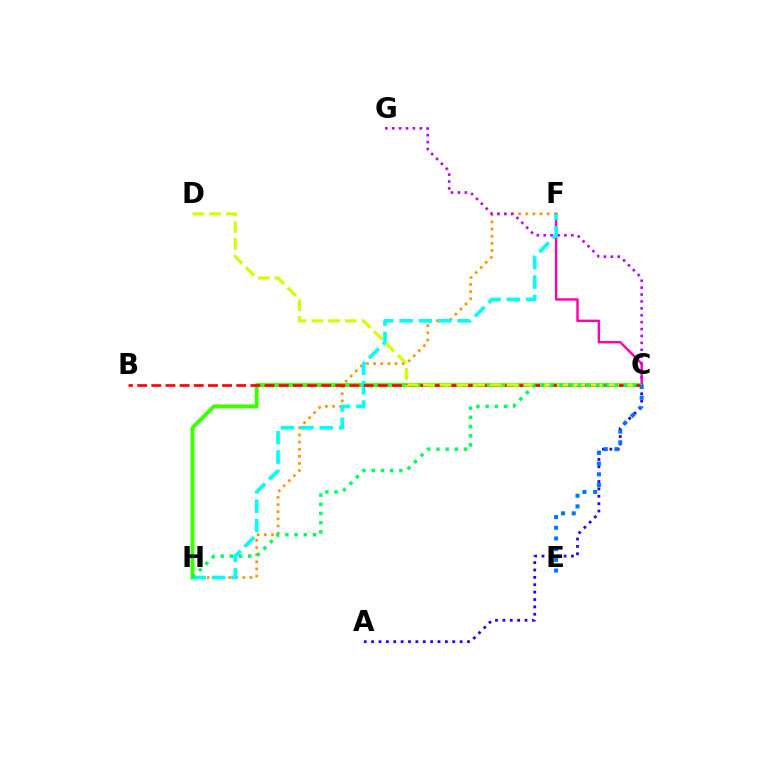{('C', 'F'): [{'color': '#ff00ac', 'line_style': 'solid', 'thickness': 1.74}], ('F', 'H'): [{'color': '#ff9400', 'line_style': 'dotted', 'thickness': 1.94}, {'color': '#00fff6', 'line_style': 'dashed', 'thickness': 2.63}], ('C', 'H'): [{'color': '#3dff00', 'line_style': 'solid', 'thickness': 2.81}, {'color': '#00ff5c', 'line_style': 'dotted', 'thickness': 2.5}], ('A', 'C'): [{'color': '#2500ff', 'line_style': 'dotted', 'thickness': 2.0}], ('C', 'G'): [{'color': '#b900ff', 'line_style': 'dotted', 'thickness': 1.88}], ('B', 'C'): [{'color': '#ff0000', 'line_style': 'dashed', 'thickness': 1.92}], ('C', 'D'): [{'color': '#d1ff00', 'line_style': 'dashed', 'thickness': 2.27}], ('C', 'E'): [{'color': '#0074ff', 'line_style': 'dotted', 'thickness': 2.9}]}